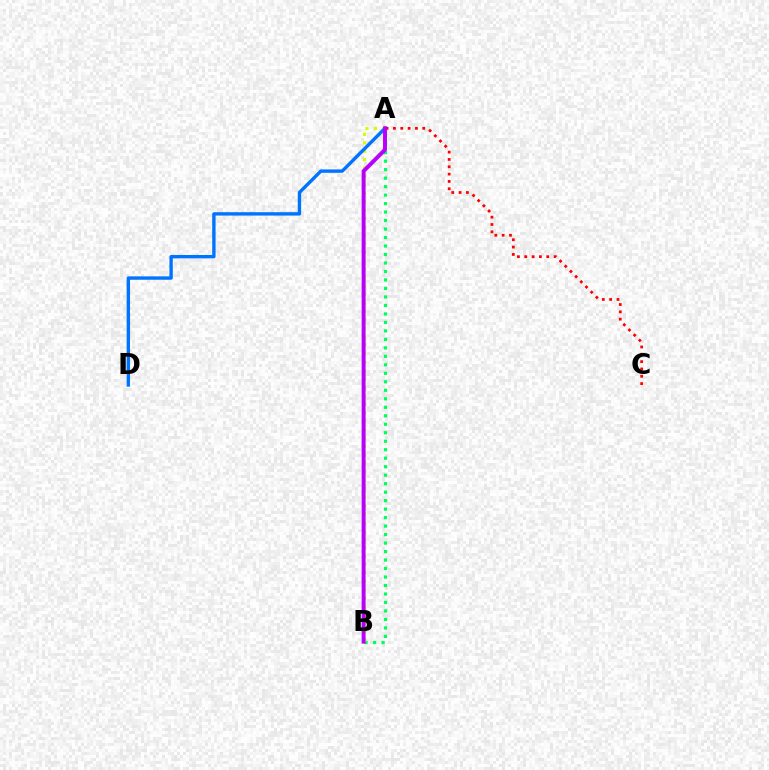{('A', 'C'): [{'color': '#ff0000', 'line_style': 'dotted', 'thickness': 1.99}], ('A', 'B'): [{'color': '#00ff5c', 'line_style': 'dotted', 'thickness': 2.31}, {'color': '#d1ff00', 'line_style': 'dotted', 'thickness': 2.29}, {'color': '#b900ff', 'line_style': 'solid', 'thickness': 2.85}], ('A', 'D'): [{'color': '#0074ff', 'line_style': 'solid', 'thickness': 2.43}]}